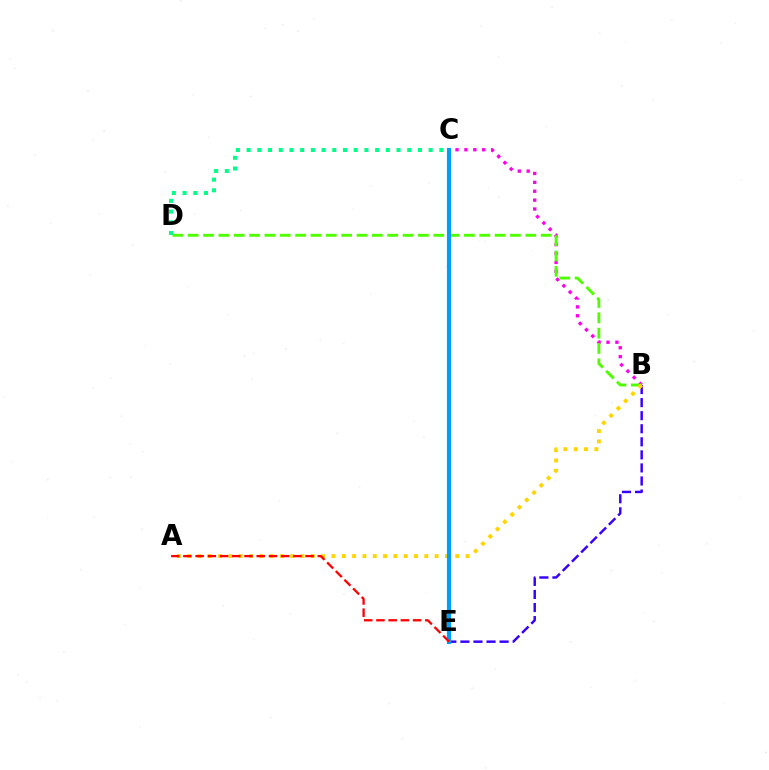{('B', 'C'): [{'color': '#ff00ed', 'line_style': 'dotted', 'thickness': 2.42}], ('B', 'D'): [{'color': '#4fff00', 'line_style': 'dashed', 'thickness': 2.08}], ('B', 'E'): [{'color': '#3700ff', 'line_style': 'dashed', 'thickness': 1.77}], ('A', 'B'): [{'color': '#ffd500', 'line_style': 'dotted', 'thickness': 2.8}], ('C', 'E'): [{'color': '#009eff', 'line_style': 'solid', 'thickness': 2.98}], ('C', 'D'): [{'color': '#00ff86', 'line_style': 'dotted', 'thickness': 2.91}], ('A', 'E'): [{'color': '#ff0000', 'line_style': 'dashed', 'thickness': 1.66}]}